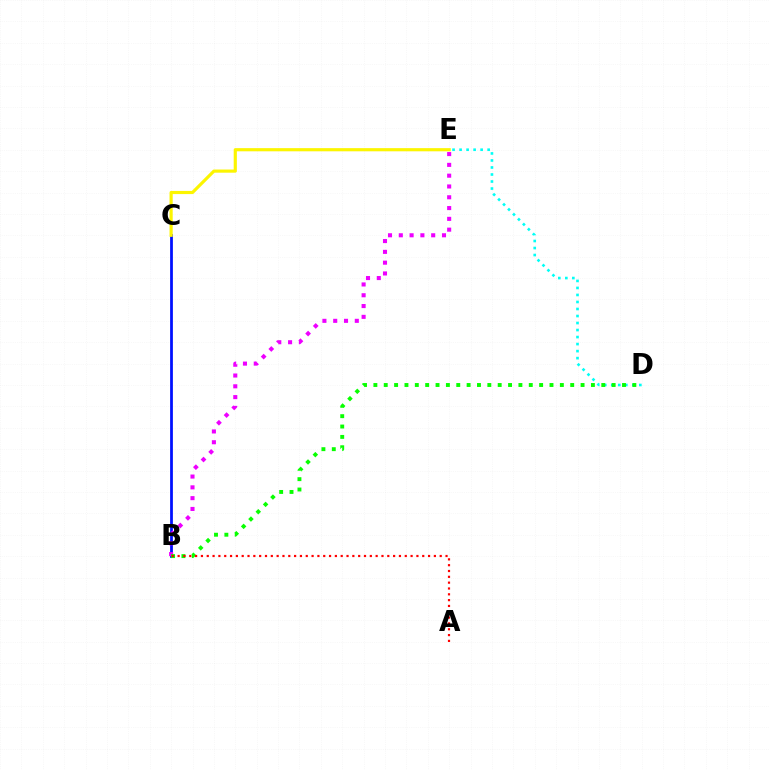{('B', 'C'): [{'color': '#0010ff', 'line_style': 'solid', 'thickness': 1.99}], ('C', 'E'): [{'color': '#fcf500', 'line_style': 'solid', 'thickness': 2.28}], ('B', 'E'): [{'color': '#ee00ff', 'line_style': 'dotted', 'thickness': 2.93}], ('D', 'E'): [{'color': '#00fff6', 'line_style': 'dotted', 'thickness': 1.91}], ('B', 'D'): [{'color': '#08ff00', 'line_style': 'dotted', 'thickness': 2.81}], ('A', 'B'): [{'color': '#ff0000', 'line_style': 'dotted', 'thickness': 1.58}]}